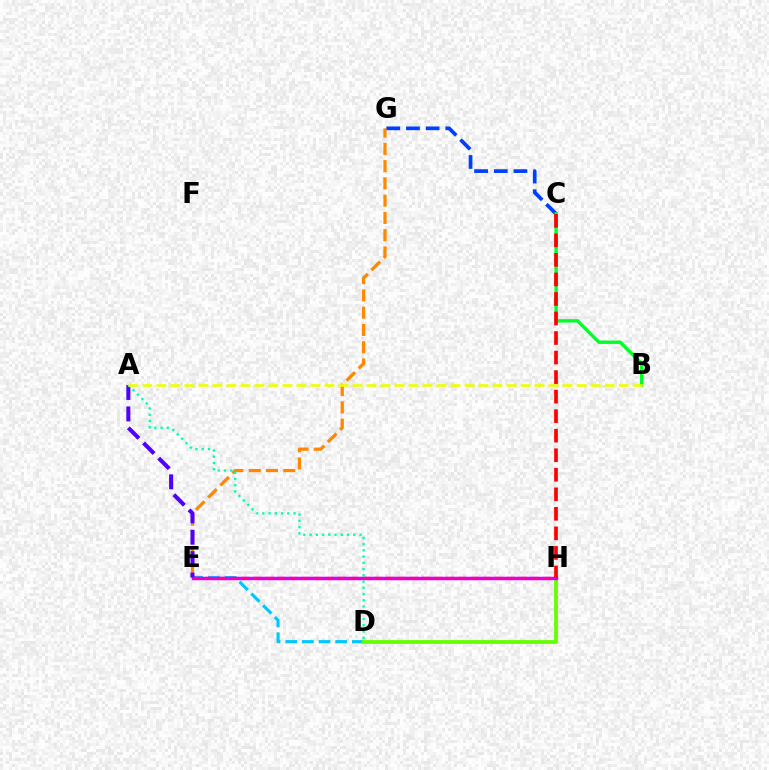{('D', 'E'): [{'color': '#00c7ff', 'line_style': 'dashed', 'thickness': 2.26}], ('E', 'G'): [{'color': '#ff8800', 'line_style': 'dashed', 'thickness': 2.35}], ('D', 'H'): [{'color': '#66ff00', 'line_style': 'solid', 'thickness': 2.74}], ('E', 'H'): [{'color': '#d600ff', 'line_style': 'solid', 'thickness': 2.51}, {'color': '#ff00a0', 'line_style': 'dashed', 'thickness': 1.64}], ('A', 'E'): [{'color': '#4f00ff', 'line_style': 'dashed', 'thickness': 2.91}], ('C', 'G'): [{'color': '#003fff', 'line_style': 'dashed', 'thickness': 2.67}], ('A', 'D'): [{'color': '#00ffaf', 'line_style': 'dotted', 'thickness': 1.7}], ('B', 'C'): [{'color': '#00ff27', 'line_style': 'solid', 'thickness': 2.43}], ('C', 'H'): [{'color': '#ff0000', 'line_style': 'dashed', 'thickness': 2.65}], ('A', 'B'): [{'color': '#eeff00', 'line_style': 'dashed', 'thickness': 1.9}]}